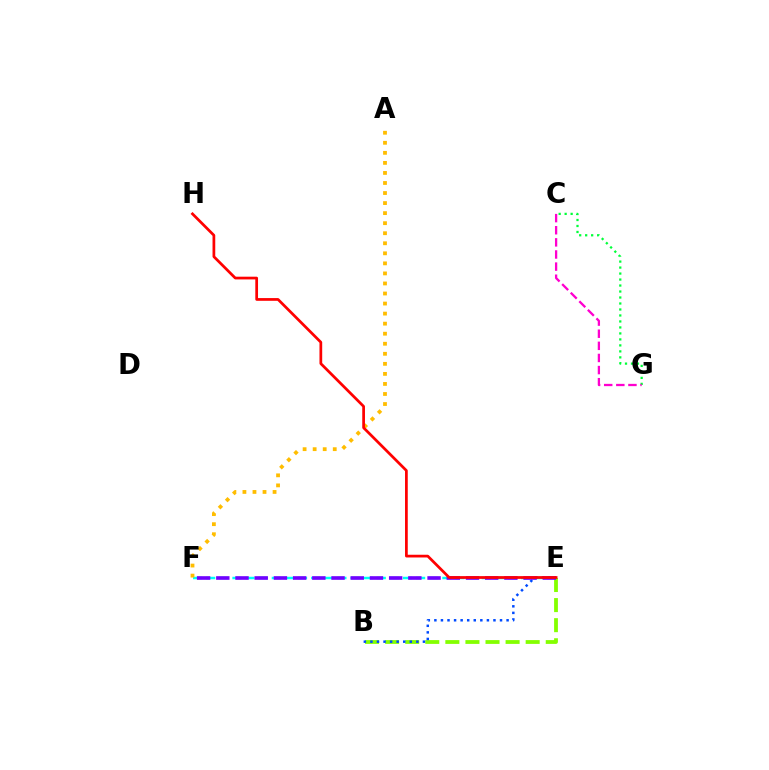{('C', 'G'): [{'color': '#00ff39', 'line_style': 'dotted', 'thickness': 1.63}, {'color': '#ff00cf', 'line_style': 'dashed', 'thickness': 1.65}], ('B', 'E'): [{'color': '#84ff00', 'line_style': 'dashed', 'thickness': 2.73}, {'color': '#004bff', 'line_style': 'dotted', 'thickness': 1.78}], ('E', 'F'): [{'color': '#00fff6', 'line_style': 'dashed', 'thickness': 1.78}, {'color': '#7200ff', 'line_style': 'dashed', 'thickness': 2.61}], ('A', 'F'): [{'color': '#ffbd00', 'line_style': 'dotted', 'thickness': 2.73}], ('E', 'H'): [{'color': '#ff0000', 'line_style': 'solid', 'thickness': 1.97}]}